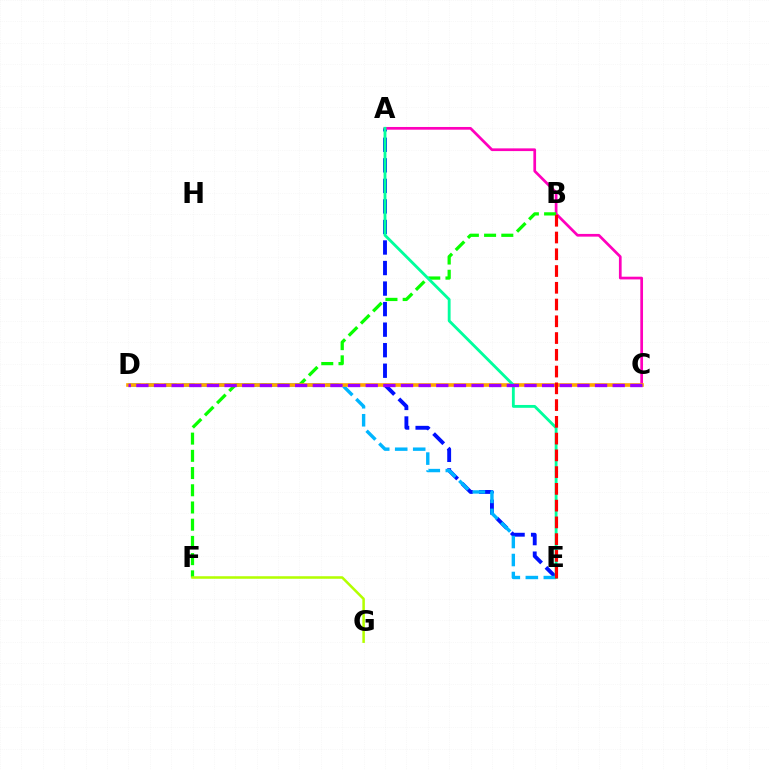{('A', 'E'): [{'color': '#0010ff', 'line_style': 'dashed', 'thickness': 2.79}, {'color': '#00ff9d', 'line_style': 'solid', 'thickness': 2.04}], ('A', 'C'): [{'color': '#ff00bd', 'line_style': 'solid', 'thickness': 1.95}], ('D', 'E'): [{'color': '#00b5ff', 'line_style': 'dashed', 'thickness': 2.44}], ('B', 'F'): [{'color': '#08ff00', 'line_style': 'dashed', 'thickness': 2.34}], ('F', 'G'): [{'color': '#b3ff00', 'line_style': 'solid', 'thickness': 1.82}], ('C', 'D'): [{'color': '#ffa500', 'line_style': 'solid', 'thickness': 2.62}, {'color': '#9b00ff', 'line_style': 'dashed', 'thickness': 2.4}], ('B', 'E'): [{'color': '#ff0000', 'line_style': 'dashed', 'thickness': 2.28}]}